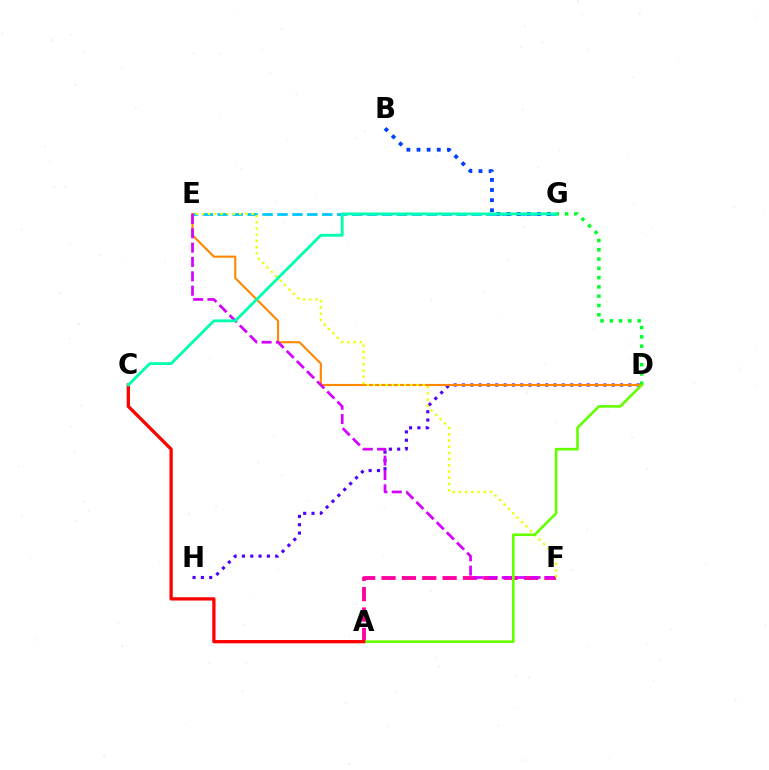{('E', 'G'): [{'color': '#00c7ff', 'line_style': 'dashed', 'thickness': 2.03}], ('B', 'G'): [{'color': '#003fff', 'line_style': 'dotted', 'thickness': 2.75}], ('D', 'H'): [{'color': '#4f00ff', 'line_style': 'dotted', 'thickness': 2.26}], ('D', 'G'): [{'color': '#00ff27', 'line_style': 'dotted', 'thickness': 2.52}], ('A', 'F'): [{'color': '#ff00a0', 'line_style': 'dashed', 'thickness': 2.77}], ('D', 'E'): [{'color': '#ff8800', 'line_style': 'solid', 'thickness': 1.52}], ('E', 'F'): [{'color': '#d600ff', 'line_style': 'dashed', 'thickness': 1.95}, {'color': '#eeff00', 'line_style': 'dotted', 'thickness': 1.69}], ('A', 'D'): [{'color': '#66ff00', 'line_style': 'solid', 'thickness': 1.9}], ('A', 'C'): [{'color': '#ff0000', 'line_style': 'solid', 'thickness': 2.37}], ('C', 'G'): [{'color': '#00ffaf', 'line_style': 'solid', 'thickness': 2.04}]}